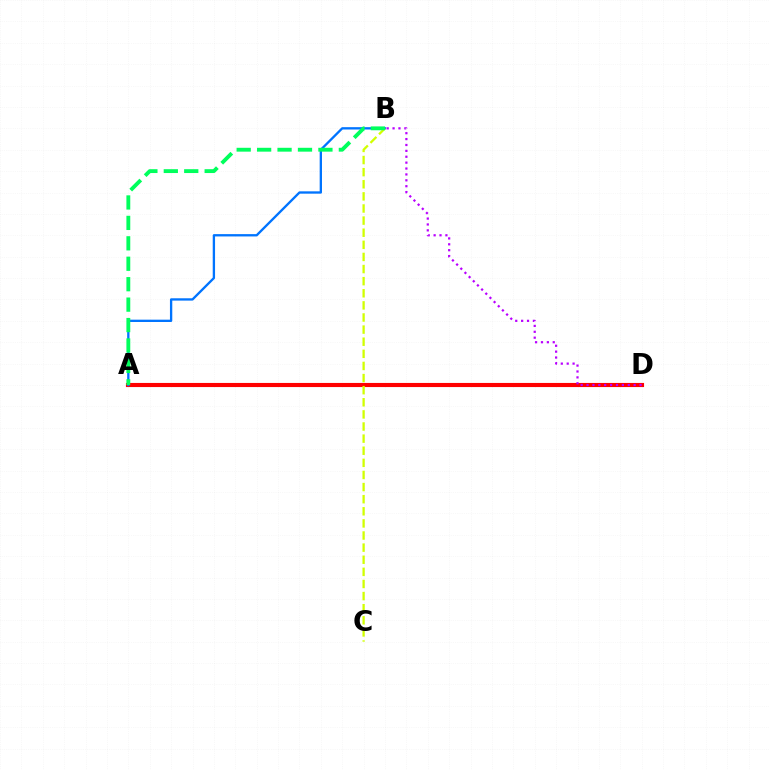{('A', 'D'): [{'color': '#ff0000', 'line_style': 'solid', 'thickness': 2.96}], ('A', 'B'): [{'color': '#0074ff', 'line_style': 'solid', 'thickness': 1.67}, {'color': '#00ff5c', 'line_style': 'dashed', 'thickness': 2.78}], ('B', 'C'): [{'color': '#d1ff00', 'line_style': 'dashed', 'thickness': 1.65}], ('B', 'D'): [{'color': '#b900ff', 'line_style': 'dotted', 'thickness': 1.6}]}